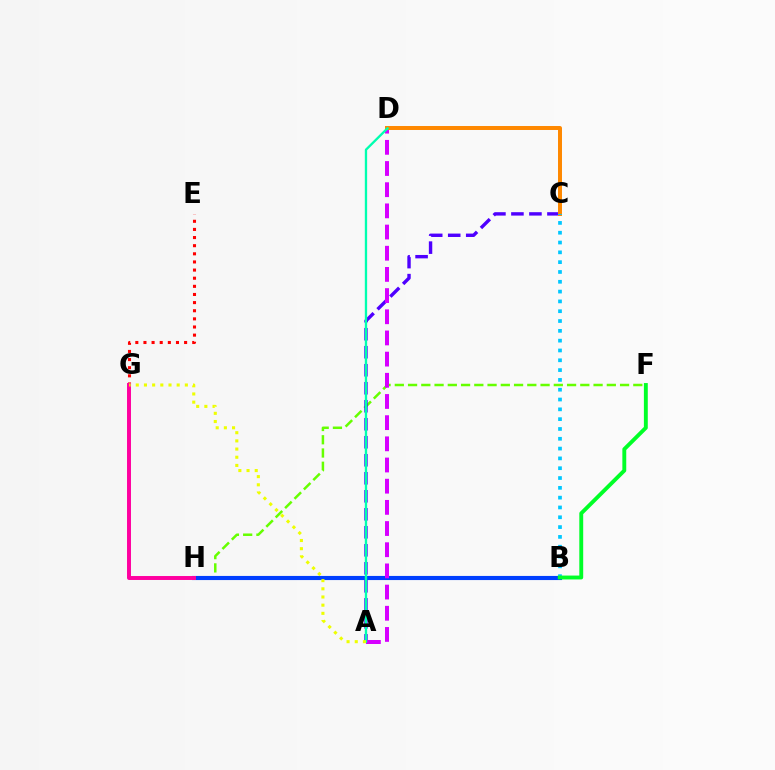{('F', 'H'): [{'color': '#66ff00', 'line_style': 'dashed', 'thickness': 1.8}], ('B', 'H'): [{'color': '#003fff', 'line_style': 'solid', 'thickness': 2.97}], ('A', 'C'): [{'color': '#4f00ff', 'line_style': 'dashed', 'thickness': 2.45}], ('E', 'G'): [{'color': '#ff0000', 'line_style': 'dotted', 'thickness': 2.21}], ('A', 'D'): [{'color': '#d600ff', 'line_style': 'dashed', 'thickness': 2.88}, {'color': '#00ffaf', 'line_style': 'solid', 'thickness': 1.67}], ('C', 'D'): [{'color': '#ff8800', 'line_style': 'solid', 'thickness': 2.86}], ('G', 'H'): [{'color': '#ff00a0', 'line_style': 'solid', 'thickness': 2.85}], ('B', 'C'): [{'color': '#00c7ff', 'line_style': 'dotted', 'thickness': 2.67}], ('A', 'G'): [{'color': '#eeff00', 'line_style': 'dotted', 'thickness': 2.22}], ('B', 'F'): [{'color': '#00ff27', 'line_style': 'solid', 'thickness': 2.8}]}